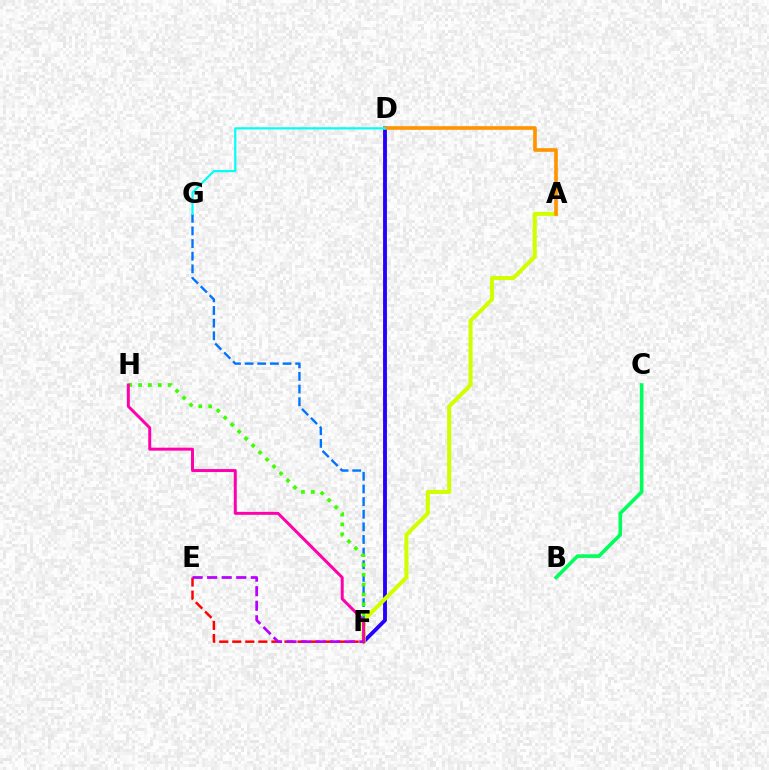{('D', 'F'): [{'color': '#2500ff', 'line_style': 'solid', 'thickness': 2.77}], ('A', 'F'): [{'color': '#d1ff00', 'line_style': 'solid', 'thickness': 2.93}], ('F', 'G'): [{'color': '#0074ff', 'line_style': 'dashed', 'thickness': 1.72}], ('E', 'F'): [{'color': '#ff0000', 'line_style': 'dashed', 'thickness': 1.77}, {'color': '#b900ff', 'line_style': 'dashed', 'thickness': 1.98}], ('F', 'H'): [{'color': '#3dff00', 'line_style': 'dotted', 'thickness': 2.68}, {'color': '#ff00ac', 'line_style': 'solid', 'thickness': 2.14}], ('A', 'D'): [{'color': '#ff9400', 'line_style': 'solid', 'thickness': 2.61}], ('D', 'G'): [{'color': '#00fff6', 'line_style': 'solid', 'thickness': 1.58}], ('B', 'C'): [{'color': '#00ff5c', 'line_style': 'solid', 'thickness': 2.61}]}